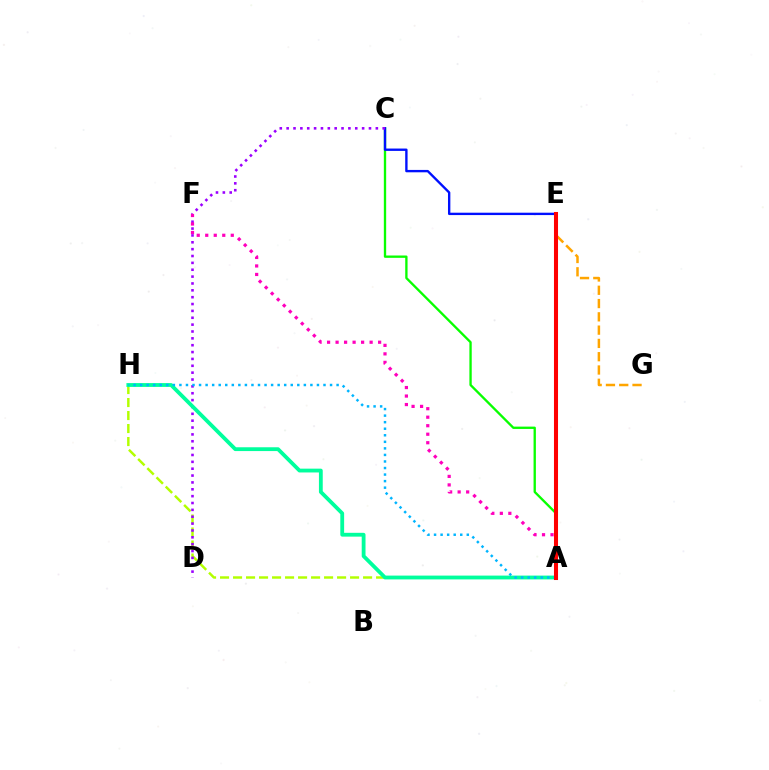{('A', 'C'): [{'color': '#08ff00', 'line_style': 'solid', 'thickness': 1.68}], ('A', 'H'): [{'color': '#b3ff00', 'line_style': 'dashed', 'thickness': 1.77}, {'color': '#00ff9d', 'line_style': 'solid', 'thickness': 2.74}, {'color': '#00b5ff', 'line_style': 'dotted', 'thickness': 1.78}], ('C', 'E'): [{'color': '#0010ff', 'line_style': 'solid', 'thickness': 1.7}], ('E', 'G'): [{'color': '#ffa500', 'line_style': 'dashed', 'thickness': 1.81}], ('C', 'D'): [{'color': '#9b00ff', 'line_style': 'dotted', 'thickness': 1.86}], ('A', 'F'): [{'color': '#ff00bd', 'line_style': 'dotted', 'thickness': 2.31}], ('A', 'E'): [{'color': '#ff0000', 'line_style': 'solid', 'thickness': 2.92}]}